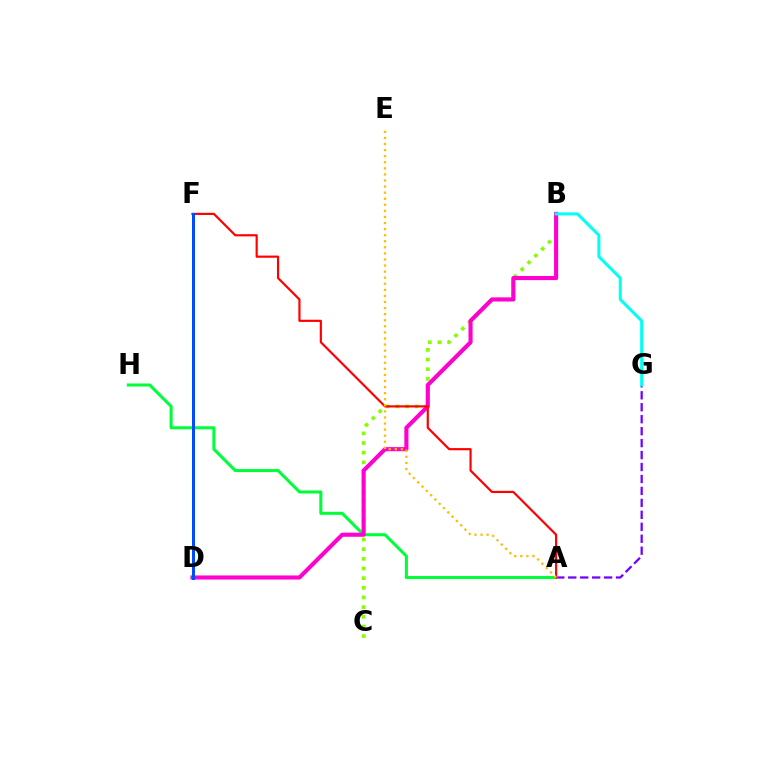{('A', 'G'): [{'color': '#7200ff', 'line_style': 'dashed', 'thickness': 1.62}], ('A', 'H'): [{'color': '#00ff39', 'line_style': 'solid', 'thickness': 2.19}], ('B', 'C'): [{'color': '#84ff00', 'line_style': 'dotted', 'thickness': 2.62}], ('B', 'D'): [{'color': '#ff00cf', 'line_style': 'solid', 'thickness': 2.95}], ('A', 'F'): [{'color': '#ff0000', 'line_style': 'solid', 'thickness': 1.57}], ('B', 'G'): [{'color': '#00fff6', 'line_style': 'solid', 'thickness': 2.17}], ('A', 'E'): [{'color': '#ffbd00', 'line_style': 'dotted', 'thickness': 1.65}], ('D', 'F'): [{'color': '#004bff', 'line_style': 'solid', 'thickness': 2.16}]}